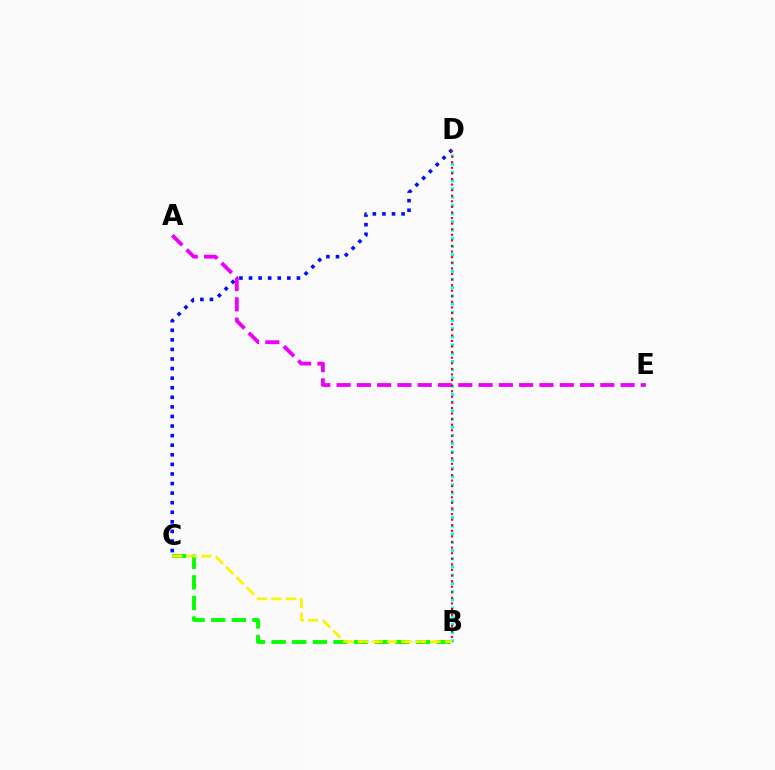{('C', 'D'): [{'color': '#0010ff', 'line_style': 'dotted', 'thickness': 2.6}], ('B', 'D'): [{'color': '#00fff6', 'line_style': 'dotted', 'thickness': 2.23}, {'color': '#ff0000', 'line_style': 'dotted', 'thickness': 1.52}], ('B', 'C'): [{'color': '#08ff00', 'line_style': 'dashed', 'thickness': 2.8}, {'color': '#fcf500', 'line_style': 'dashed', 'thickness': 1.98}], ('A', 'E'): [{'color': '#ee00ff', 'line_style': 'dashed', 'thickness': 2.76}]}